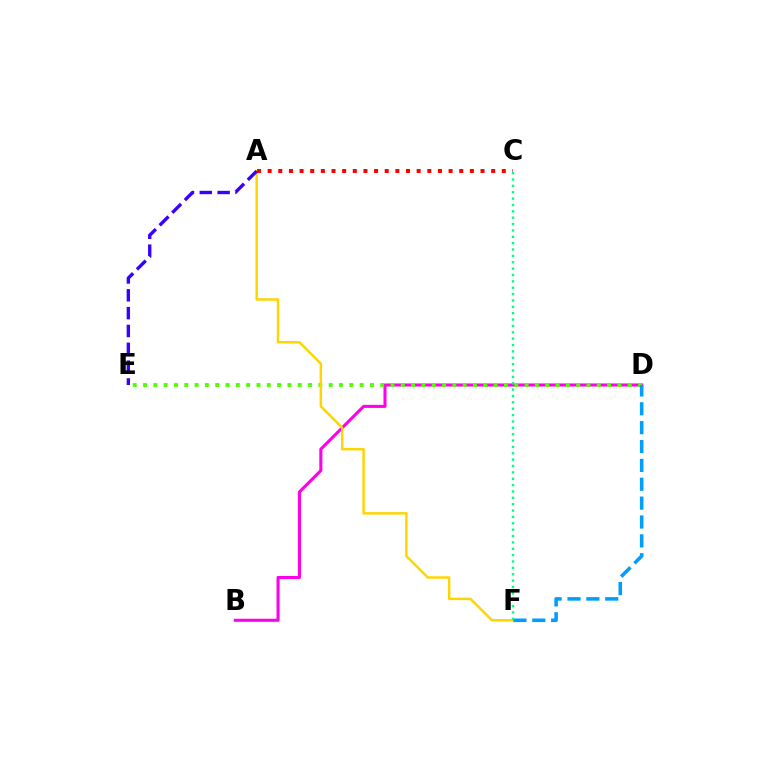{('B', 'D'): [{'color': '#ff00ed', 'line_style': 'solid', 'thickness': 2.21}], ('D', 'E'): [{'color': '#4fff00', 'line_style': 'dotted', 'thickness': 2.8}], ('A', 'F'): [{'color': '#ffd500', 'line_style': 'solid', 'thickness': 1.77}], ('A', 'C'): [{'color': '#ff0000', 'line_style': 'dotted', 'thickness': 2.89}], ('A', 'E'): [{'color': '#3700ff', 'line_style': 'dashed', 'thickness': 2.42}], ('D', 'F'): [{'color': '#009eff', 'line_style': 'dashed', 'thickness': 2.56}], ('C', 'F'): [{'color': '#00ff86', 'line_style': 'dotted', 'thickness': 1.73}]}